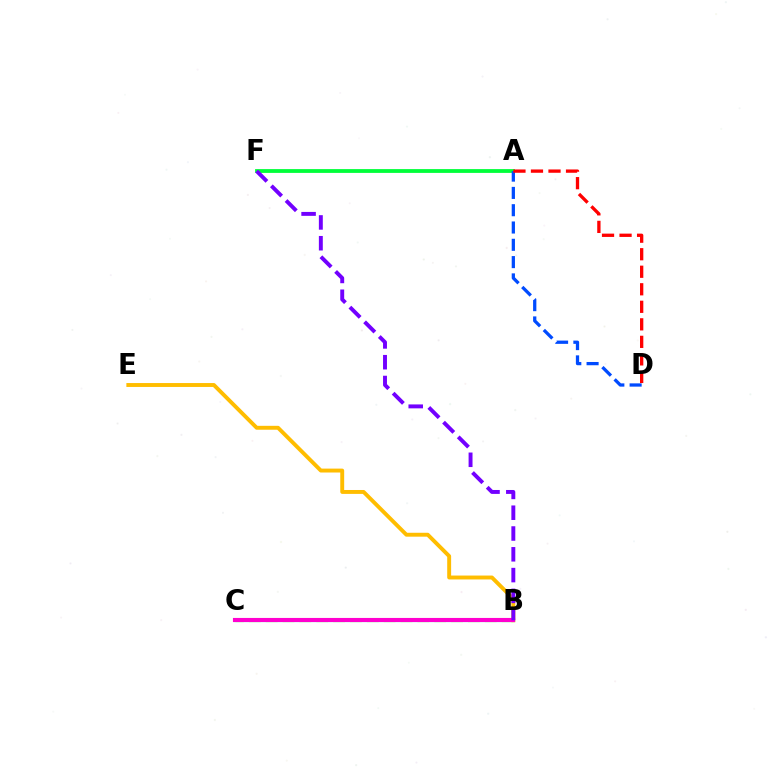{('B', 'C'): [{'color': '#84ff00', 'line_style': 'dashed', 'thickness': 2.29}, {'color': '#00fff6', 'line_style': 'solid', 'thickness': 2.26}, {'color': '#ff00cf', 'line_style': 'solid', 'thickness': 2.96}], ('A', 'F'): [{'color': '#00ff39', 'line_style': 'solid', 'thickness': 2.74}], ('A', 'D'): [{'color': '#004bff', 'line_style': 'dashed', 'thickness': 2.35}, {'color': '#ff0000', 'line_style': 'dashed', 'thickness': 2.38}], ('B', 'E'): [{'color': '#ffbd00', 'line_style': 'solid', 'thickness': 2.81}], ('B', 'F'): [{'color': '#7200ff', 'line_style': 'dashed', 'thickness': 2.82}]}